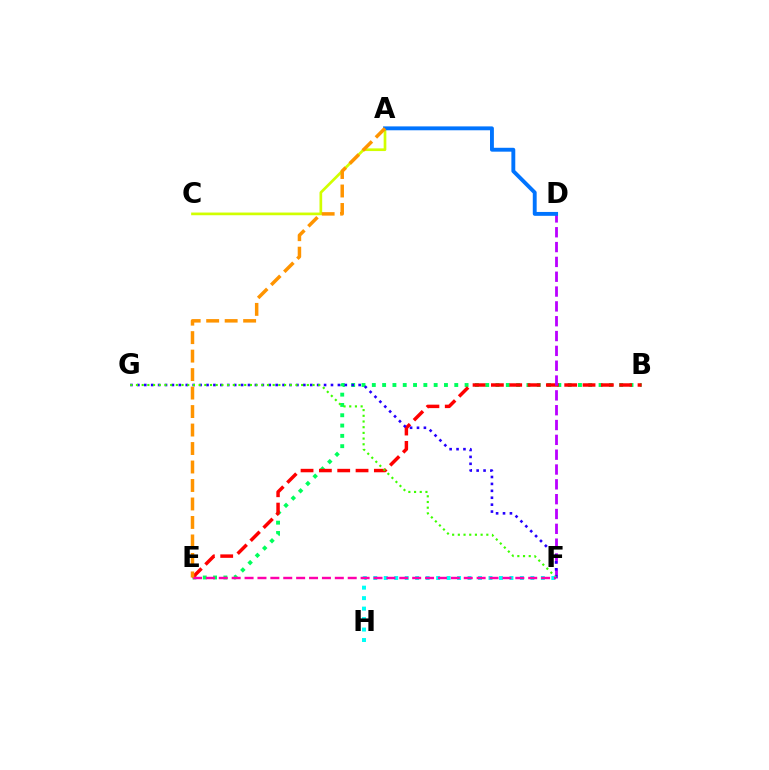{('B', 'E'): [{'color': '#00ff5c', 'line_style': 'dotted', 'thickness': 2.8}, {'color': '#ff0000', 'line_style': 'dashed', 'thickness': 2.49}], ('D', 'F'): [{'color': '#b900ff', 'line_style': 'dashed', 'thickness': 2.01}], ('A', 'C'): [{'color': '#d1ff00', 'line_style': 'solid', 'thickness': 1.94}], ('A', 'D'): [{'color': '#0074ff', 'line_style': 'solid', 'thickness': 2.79}], ('F', 'G'): [{'color': '#2500ff', 'line_style': 'dotted', 'thickness': 1.88}, {'color': '#3dff00', 'line_style': 'dotted', 'thickness': 1.55}], ('F', 'H'): [{'color': '#00fff6', 'line_style': 'dotted', 'thickness': 2.85}], ('E', 'F'): [{'color': '#ff00ac', 'line_style': 'dashed', 'thickness': 1.75}], ('A', 'E'): [{'color': '#ff9400', 'line_style': 'dashed', 'thickness': 2.51}]}